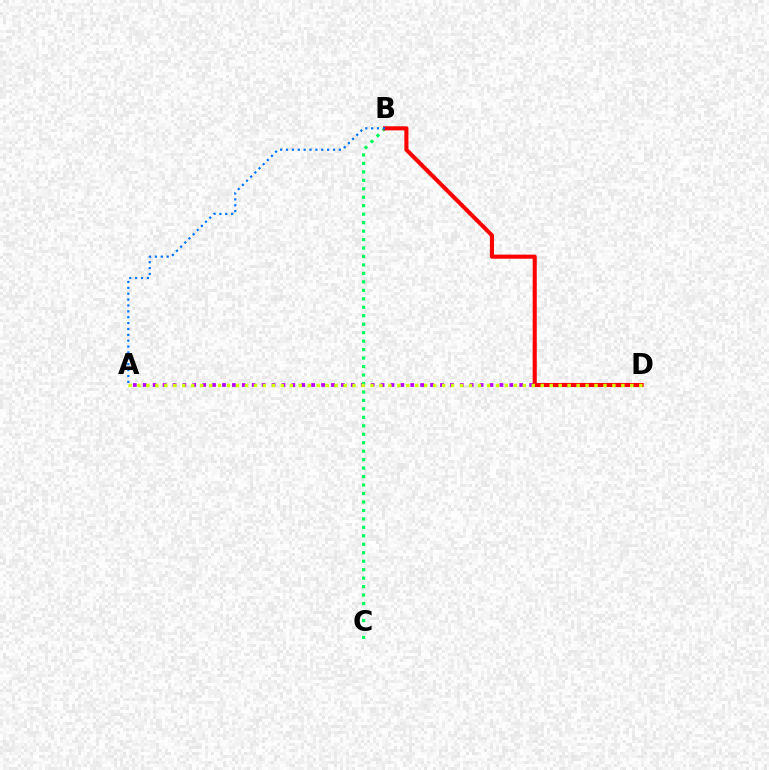{('A', 'D'): [{'color': '#b900ff', 'line_style': 'dotted', 'thickness': 2.69}, {'color': '#d1ff00', 'line_style': 'dotted', 'thickness': 2.43}], ('B', 'C'): [{'color': '#00ff5c', 'line_style': 'dotted', 'thickness': 2.3}], ('B', 'D'): [{'color': '#ff0000', 'line_style': 'solid', 'thickness': 2.94}], ('A', 'B'): [{'color': '#0074ff', 'line_style': 'dotted', 'thickness': 1.6}]}